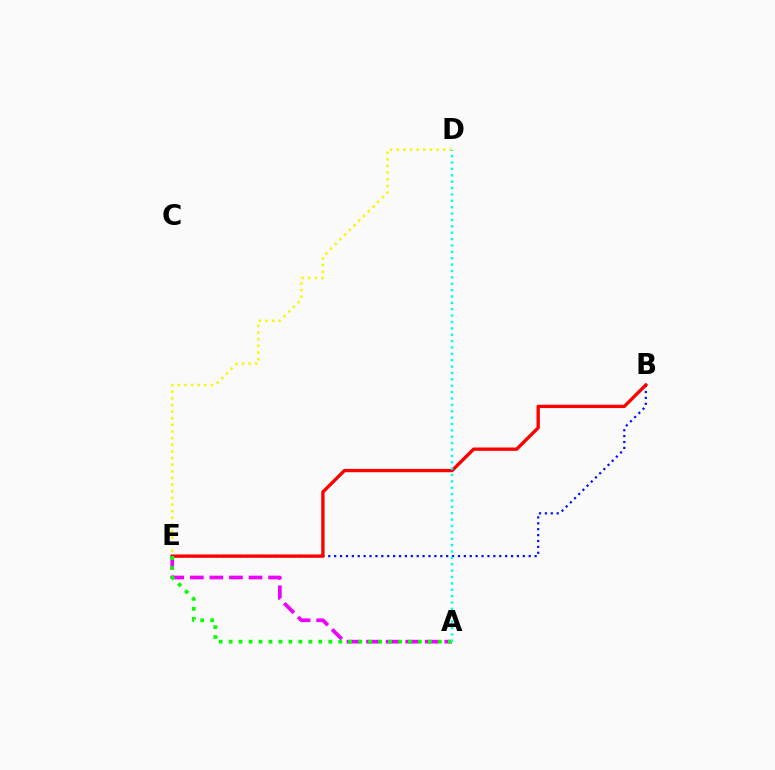{('D', 'E'): [{'color': '#fcf500', 'line_style': 'dotted', 'thickness': 1.8}], ('B', 'E'): [{'color': '#0010ff', 'line_style': 'dotted', 'thickness': 1.6}, {'color': '#ff0000', 'line_style': 'solid', 'thickness': 2.4}], ('A', 'E'): [{'color': '#ee00ff', 'line_style': 'dashed', 'thickness': 2.66}, {'color': '#08ff00', 'line_style': 'dotted', 'thickness': 2.71}], ('A', 'D'): [{'color': '#00fff6', 'line_style': 'dotted', 'thickness': 1.73}]}